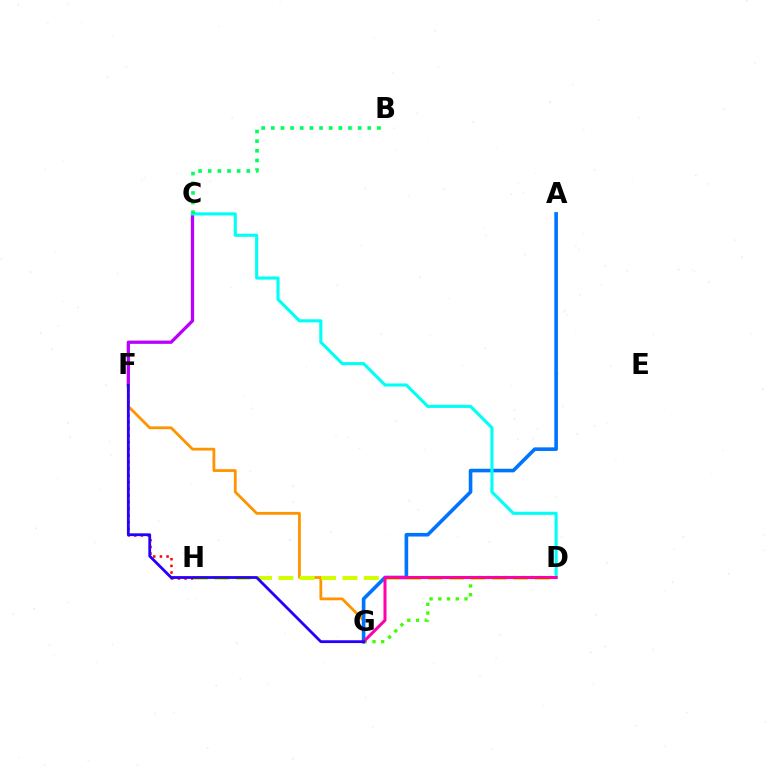{('F', 'H'): [{'color': '#ff0000', 'line_style': 'dotted', 'thickness': 1.81}], ('C', 'F'): [{'color': '#b900ff', 'line_style': 'solid', 'thickness': 2.35}], ('D', 'G'): [{'color': '#3dff00', 'line_style': 'dotted', 'thickness': 2.37}, {'color': '#ff00ac', 'line_style': 'solid', 'thickness': 2.18}], ('F', 'G'): [{'color': '#ff9400', 'line_style': 'solid', 'thickness': 2.01}, {'color': '#2500ff', 'line_style': 'solid', 'thickness': 2.01}], ('A', 'G'): [{'color': '#0074ff', 'line_style': 'solid', 'thickness': 2.6}], ('D', 'H'): [{'color': '#d1ff00', 'line_style': 'dashed', 'thickness': 2.9}], ('C', 'D'): [{'color': '#00fff6', 'line_style': 'solid', 'thickness': 2.24}], ('B', 'C'): [{'color': '#00ff5c', 'line_style': 'dotted', 'thickness': 2.62}]}